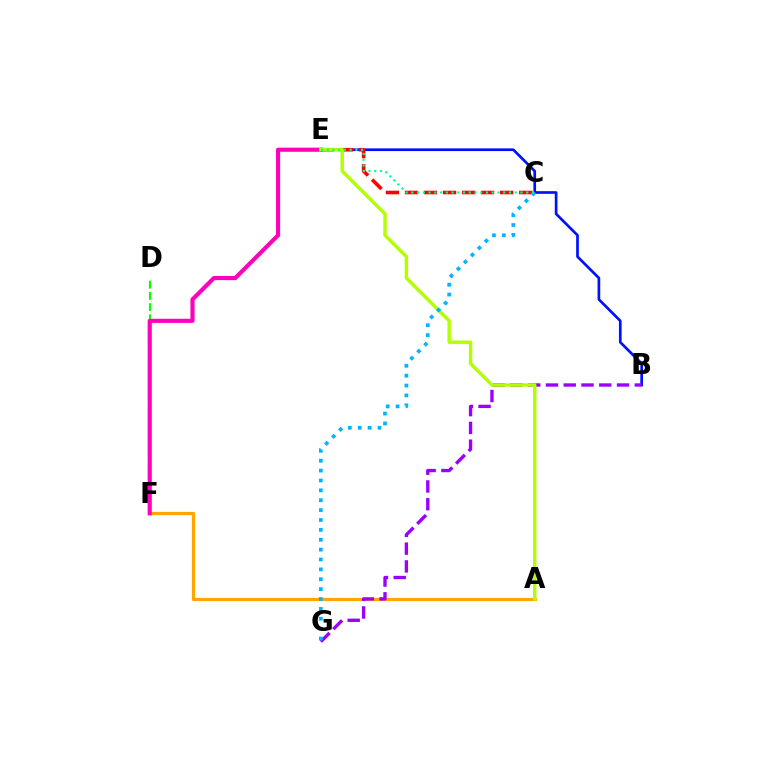{('B', 'E'): [{'color': '#0010ff', 'line_style': 'solid', 'thickness': 1.93}], ('A', 'F'): [{'color': '#ffa500', 'line_style': 'solid', 'thickness': 2.29}], ('D', 'F'): [{'color': '#08ff00', 'line_style': 'dashed', 'thickness': 1.52}], ('E', 'F'): [{'color': '#ff00bd', 'line_style': 'solid', 'thickness': 2.98}], ('B', 'G'): [{'color': '#9b00ff', 'line_style': 'dashed', 'thickness': 2.41}], ('C', 'E'): [{'color': '#ff0000', 'line_style': 'dashed', 'thickness': 2.59}, {'color': '#00ff9d', 'line_style': 'dotted', 'thickness': 1.56}], ('A', 'E'): [{'color': '#b3ff00', 'line_style': 'solid', 'thickness': 2.46}], ('C', 'G'): [{'color': '#00b5ff', 'line_style': 'dotted', 'thickness': 2.68}]}